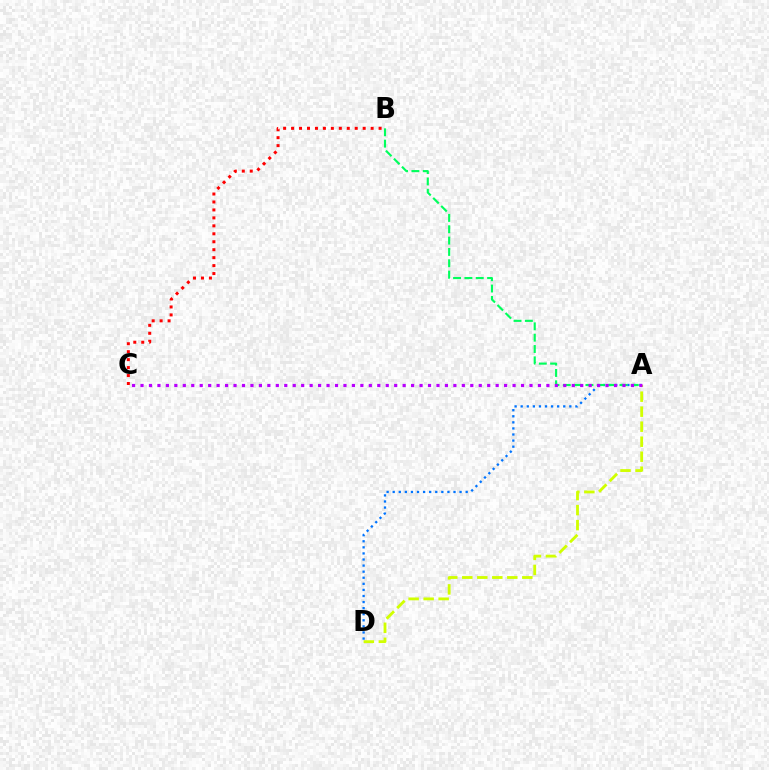{('A', 'D'): [{'color': '#0074ff', 'line_style': 'dotted', 'thickness': 1.65}, {'color': '#d1ff00', 'line_style': 'dashed', 'thickness': 2.04}], ('A', 'B'): [{'color': '#00ff5c', 'line_style': 'dashed', 'thickness': 1.54}], ('B', 'C'): [{'color': '#ff0000', 'line_style': 'dotted', 'thickness': 2.16}], ('A', 'C'): [{'color': '#b900ff', 'line_style': 'dotted', 'thickness': 2.3}]}